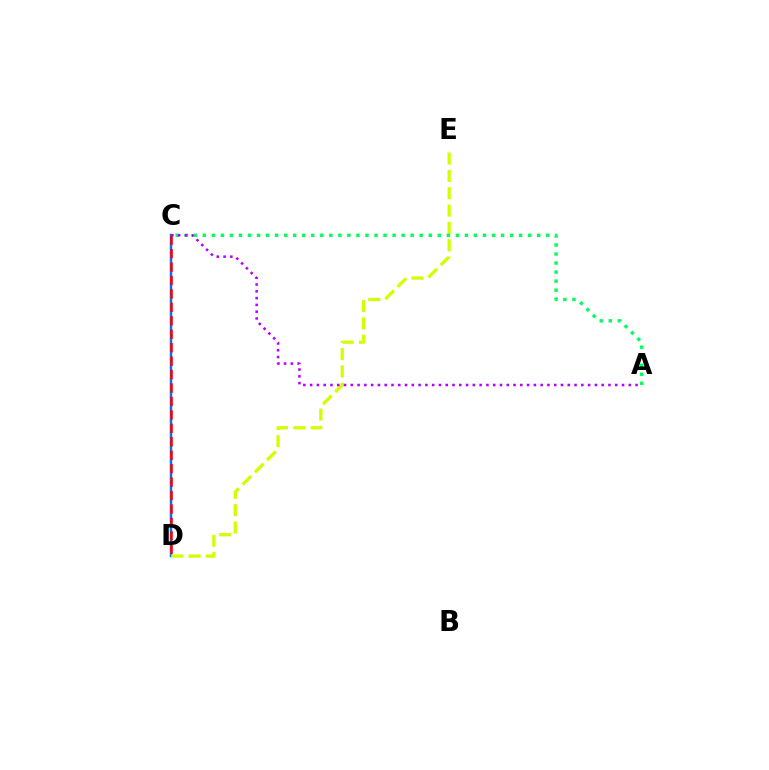{('C', 'D'): [{'color': '#0074ff', 'line_style': 'solid', 'thickness': 1.78}, {'color': '#ff0000', 'line_style': 'dashed', 'thickness': 1.83}], ('D', 'E'): [{'color': '#d1ff00', 'line_style': 'dashed', 'thickness': 2.36}], ('A', 'C'): [{'color': '#00ff5c', 'line_style': 'dotted', 'thickness': 2.46}, {'color': '#b900ff', 'line_style': 'dotted', 'thickness': 1.84}]}